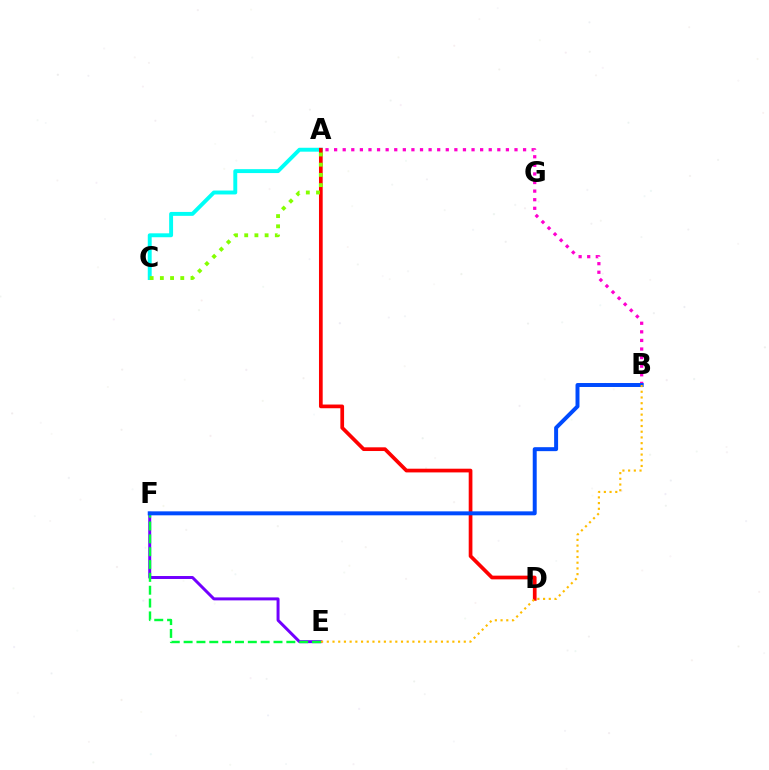{('A', 'C'): [{'color': '#00fff6', 'line_style': 'solid', 'thickness': 2.82}, {'color': '#84ff00', 'line_style': 'dotted', 'thickness': 2.77}], ('A', 'B'): [{'color': '#ff00cf', 'line_style': 'dotted', 'thickness': 2.33}], ('E', 'F'): [{'color': '#7200ff', 'line_style': 'solid', 'thickness': 2.14}, {'color': '#00ff39', 'line_style': 'dashed', 'thickness': 1.74}], ('A', 'D'): [{'color': '#ff0000', 'line_style': 'solid', 'thickness': 2.67}], ('B', 'F'): [{'color': '#004bff', 'line_style': 'solid', 'thickness': 2.85}], ('B', 'E'): [{'color': '#ffbd00', 'line_style': 'dotted', 'thickness': 1.55}]}